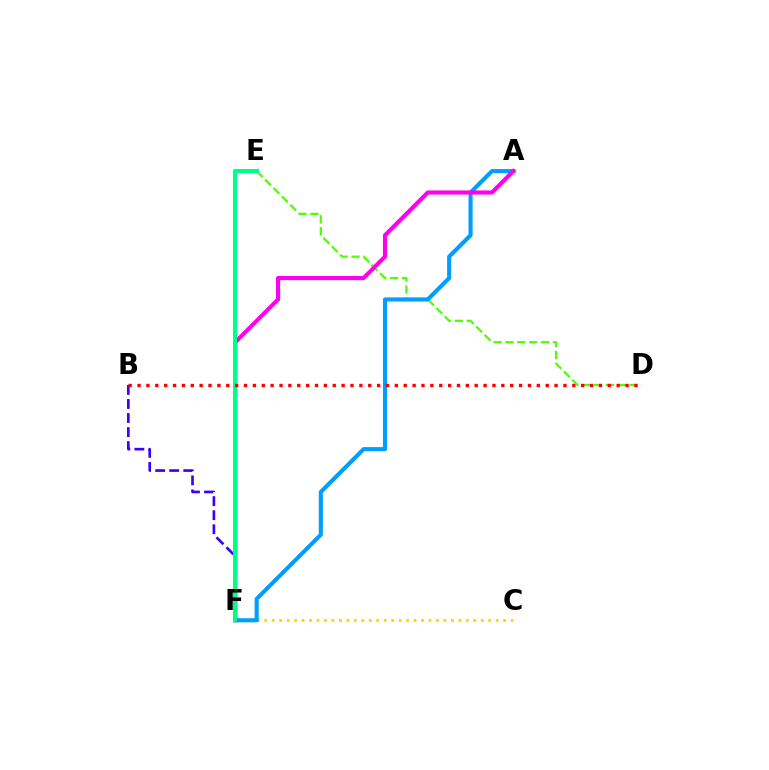{('B', 'F'): [{'color': '#3700ff', 'line_style': 'dashed', 'thickness': 1.91}], ('D', 'E'): [{'color': '#4fff00', 'line_style': 'dashed', 'thickness': 1.61}], ('C', 'F'): [{'color': '#ffd500', 'line_style': 'dotted', 'thickness': 2.03}], ('A', 'F'): [{'color': '#009eff', 'line_style': 'solid', 'thickness': 2.96}, {'color': '#ff00ed', 'line_style': 'solid', 'thickness': 2.97}], ('E', 'F'): [{'color': '#00ff86', 'line_style': 'solid', 'thickness': 2.92}], ('B', 'D'): [{'color': '#ff0000', 'line_style': 'dotted', 'thickness': 2.41}]}